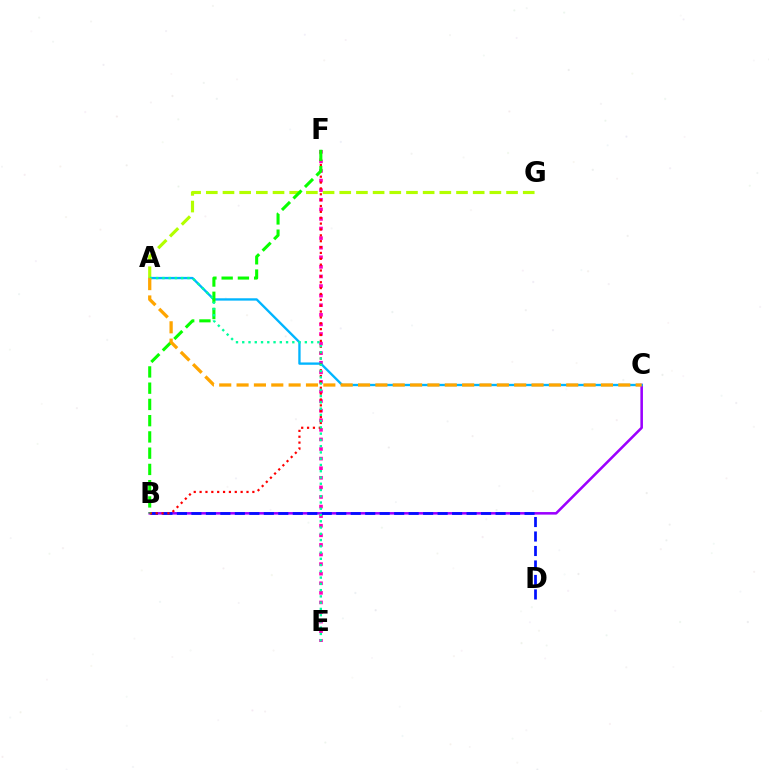{('B', 'C'): [{'color': '#9b00ff', 'line_style': 'solid', 'thickness': 1.84}], ('E', 'F'): [{'color': '#ff00bd', 'line_style': 'dotted', 'thickness': 2.6}], ('B', 'D'): [{'color': '#0010ff', 'line_style': 'dashed', 'thickness': 1.97}], ('A', 'C'): [{'color': '#00b5ff', 'line_style': 'solid', 'thickness': 1.68}, {'color': '#ffa500', 'line_style': 'dashed', 'thickness': 2.36}], ('B', 'F'): [{'color': '#ff0000', 'line_style': 'dotted', 'thickness': 1.59}, {'color': '#08ff00', 'line_style': 'dashed', 'thickness': 2.21}], ('A', 'G'): [{'color': '#b3ff00', 'line_style': 'dashed', 'thickness': 2.27}], ('A', 'E'): [{'color': '#00ff9d', 'line_style': 'dotted', 'thickness': 1.7}]}